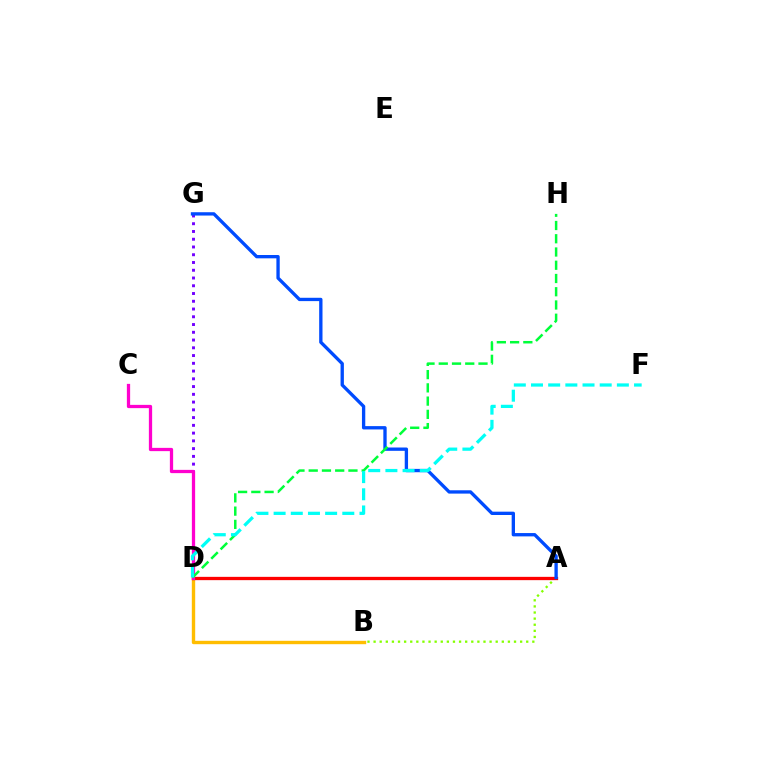{('D', 'G'): [{'color': '#7200ff', 'line_style': 'dotted', 'thickness': 2.11}], ('A', 'B'): [{'color': '#84ff00', 'line_style': 'dotted', 'thickness': 1.66}], ('B', 'D'): [{'color': '#ffbd00', 'line_style': 'solid', 'thickness': 2.44}], ('A', 'D'): [{'color': '#ff0000', 'line_style': 'solid', 'thickness': 2.37}], ('C', 'D'): [{'color': '#ff00cf', 'line_style': 'solid', 'thickness': 2.35}], ('A', 'G'): [{'color': '#004bff', 'line_style': 'solid', 'thickness': 2.4}], ('D', 'H'): [{'color': '#00ff39', 'line_style': 'dashed', 'thickness': 1.8}], ('D', 'F'): [{'color': '#00fff6', 'line_style': 'dashed', 'thickness': 2.33}]}